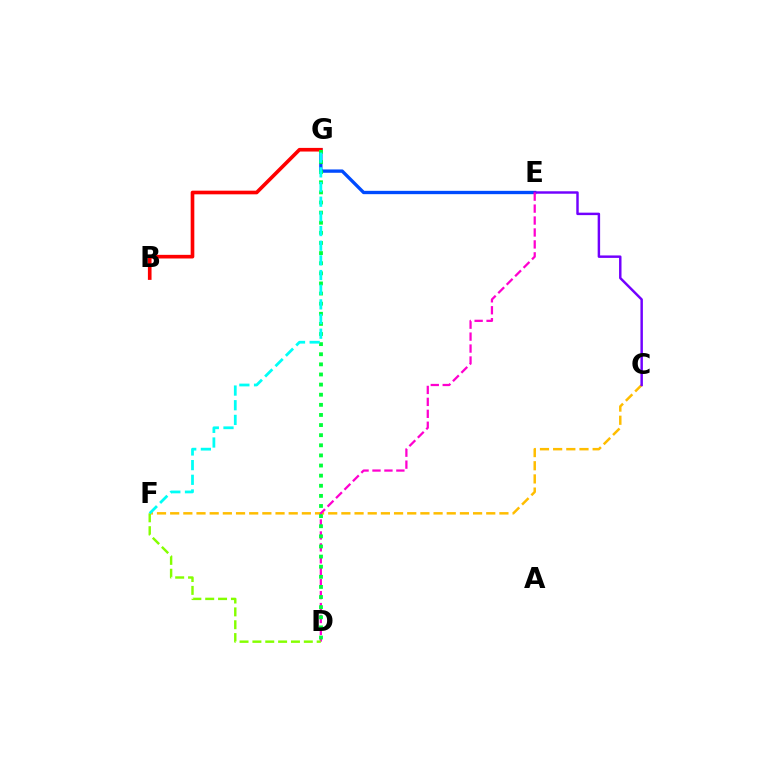{('C', 'F'): [{'color': '#ffbd00', 'line_style': 'dashed', 'thickness': 1.79}], ('E', 'G'): [{'color': '#004bff', 'line_style': 'solid', 'thickness': 2.4}], ('C', 'E'): [{'color': '#7200ff', 'line_style': 'solid', 'thickness': 1.77}], ('B', 'G'): [{'color': '#ff0000', 'line_style': 'solid', 'thickness': 2.62}], ('D', 'E'): [{'color': '#ff00cf', 'line_style': 'dashed', 'thickness': 1.62}], ('D', 'G'): [{'color': '#00ff39', 'line_style': 'dotted', 'thickness': 2.75}], ('D', 'F'): [{'color': '#84ff00', 'line_style': 'dashed', 'thickness': 1.75}], ('F', 'G'): [{'color': '#00fff6', 'line_style': 'dashed', 'thickness': 1.99}]}